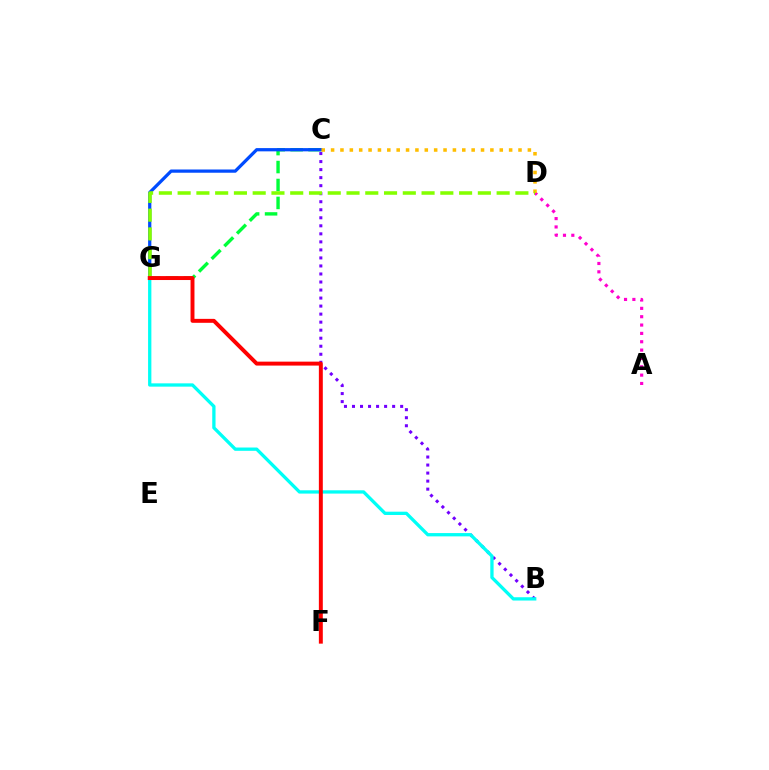{('C', 'G'): [{'color': '#00ff39', 'line_style': 'dashed', 'thickness': 2.44}, {'color': '#004bff', 'line_style': 'solid', 'thickness': 2.33}], ('A', 'D'): [{'color': '#ff00cf', 'line_style': 'dotted', 'thickness': 2.27}], ('C', 'D'): [{'color': '#ffbd00', 'line_style': 'dotted', 'thickness': 2.55}], ('B', 'C'): [{'color': '#7200ff', 'line_style': 'dotted', 'thickness': 2.18}], ('B', 'G'): [{'color': '#00fff6', 'line_style': 'solid', 'thickness': 2.37}], ('D', 'G'): [{'color': '#84ff00', 'line_style': 'dashed', 'thickness': 2.55}], ('F', 'G'): [{'color': '#ff0000', 'line_style': 'solid', 'thickness': 2.84}]}